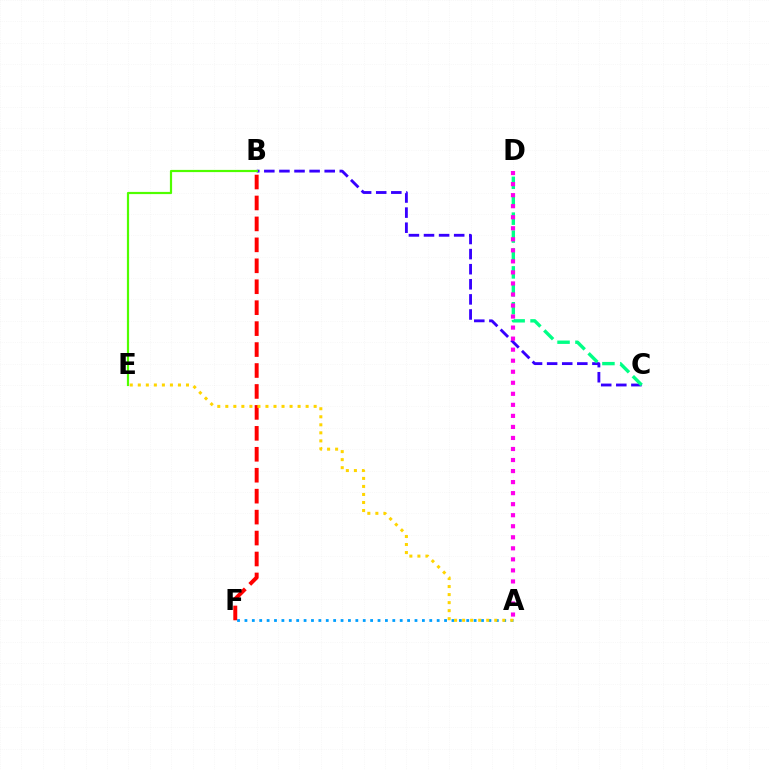{('B', 'C'): [{'color': '#3700ff', 'line_style': 'dashed', 'thickness': 2.05}], ('B', 'F'): [{'color': '#ff0000', 'line_style': 'dashed', 'thickness': 2.85}], ('A', 'F'): [{'color': '#009eff', 'line_style': 'dotted', 'thickness': 2.01}], ('C', 'D'): [{'color': '#00ff86', 'line_style': 'dashed', 'thickness': 2.43}], ('A', 'D'): [{'color': '#ff00ed', 'line_style': 'dotted', 'thickness': 3.0}], ('A', 'E'): [{'color': '#ffd500', 'line_style': 'dotted', 'thickness': 2.18}], ('B', 'E'): [{'color': '#4fff00', 'line_style': 'solid', 'thickness': 1.59}]}